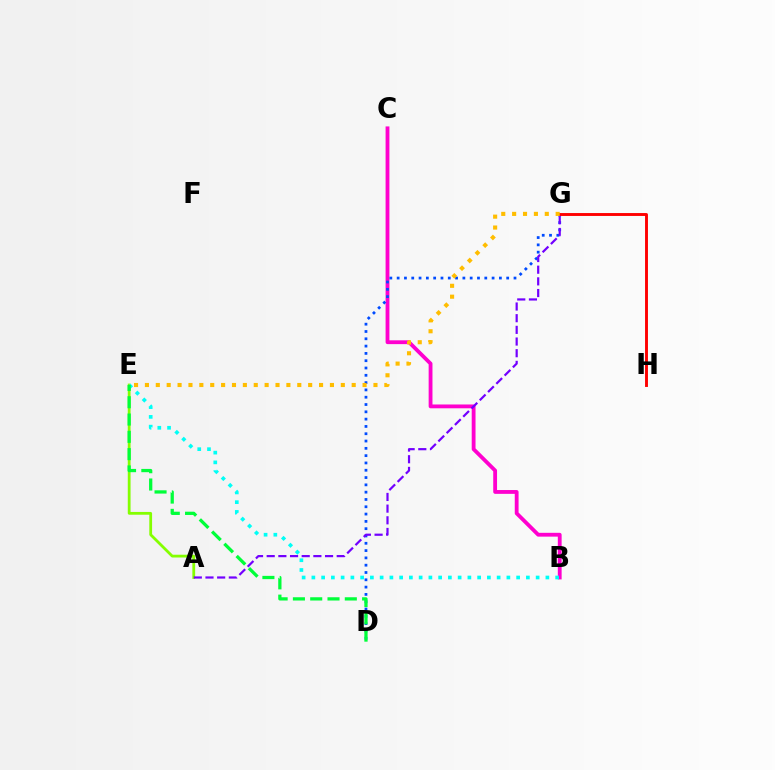{('B', 'C'): [{'color': '#ff00cf', 'line_style': 'solid', 'thickness': 2.75}], ('D', 'G'): [{'color': '#004bff', 'line_style': 'dotted', 'thickness': 1.98}], ('A', 'E'): [{'color': '#84ff00', 'line_style': 'solid', 'thickness': 2.01}], ('A', 'G'): [{'color': '#7200ff', 'line_style': 'dashed', 'thickness': 1.59}], ('G', 'H'): [{'color': '#ff0000', 'line_style': 'solid', 'thickness': 2.09}], ('B', 'E'): [{'color': '#00fff6', 'line_style': 'dotted', 'thickness': 2.65}], ('D', 'E'): [{'color': '#00ff39', 'line_style': 'dashed', 'thickness': 2.35}], ('E', 'G'): [{'color': '#ffbd00', 'line_style': 'dotted', 'thickness': 2.96}]}